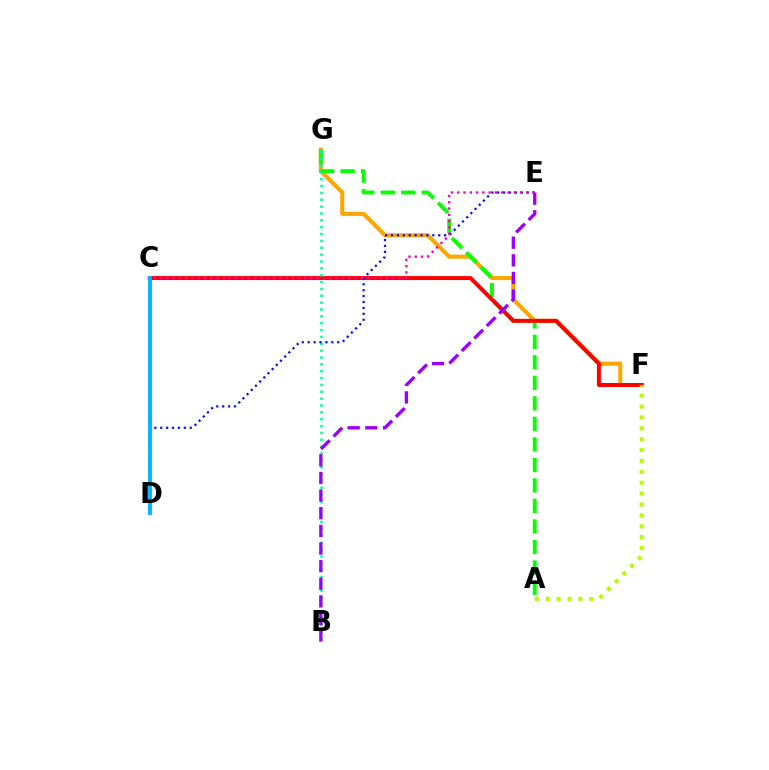{('F', 'G'): [{'color': '#ffa500', 'line_style': 'solid', 'thickness': 2.92}], ('A', 'G'): [{'color': '#08ff00', 'line_style': 'dashed', 'thickness': 2.79}], ('C', 'F'): [{'color': '#ff0000', 'line_style': 'solid', 'thickness': 2.87}], ('B', 'G'): [{'color': '#00ff9d', 'line_style': 'dotted', 'thickness': 1.86}], ('D', 'E'): [{'color': '#0010ff', 'line_style': 'dotted', 'thickness': 1.6}], ('A', 'F'): [{'color': '#b3ff00', 'line_style': 'dotted', 'thickness': 2.96}], ('C', 'D'): [{'color': '#00b5ff', 'line_style': 'solid', 'thickness': 2.79}], ('C', 'E'): [{'color': '#ff00bd', 'line_style': 'dotted', 'thickness': 1.7}], ('B', 'E'): [{'color': '#9b00ff', 'line_style': 'dashed', 'thickness': 2.4}]}